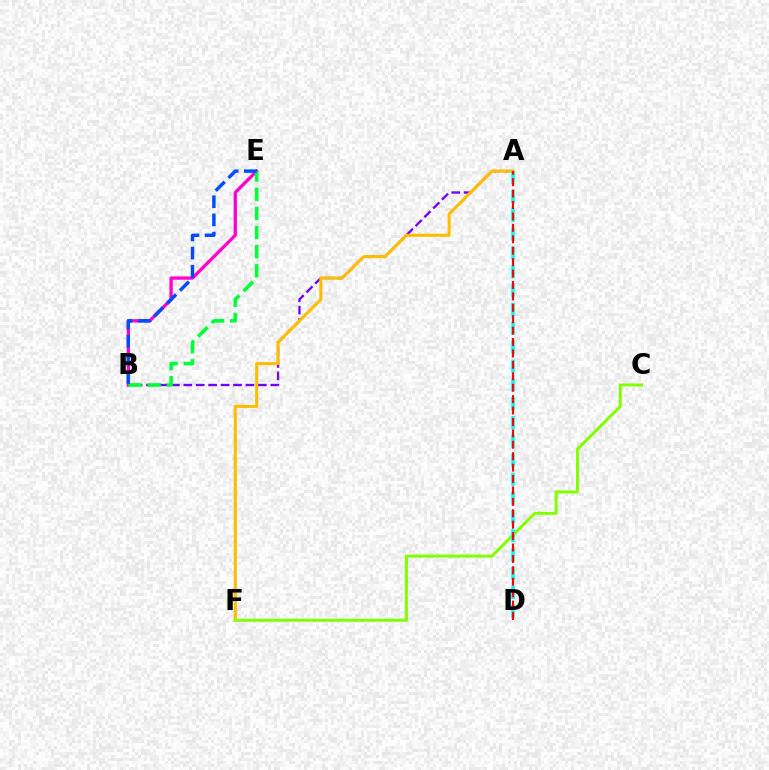{('A', 'B'): [{'color': '#7200ff', 'line_style': 'dashed', 'thickness': 1.69}], ('B', 'E'): [{'color': '#ff00cf', 'line_style': 'solid', 'thickness': 2.37}, {'color': '#00ff39', 'line_style': 'dashed', 'thickness': 2.6}, {'color': '#004bff', 'line_style': 'dashed', 'thickness': 2.47}], ('A', 'F'): [{'color': '#ffbd00', 'line_style': 'solid', 'thickness': 2.22}], ('C', 'F'): [{'color': '#84ff00', 'line_style': 'solid', 'thickness': 2.17}], ('A', 'D'): [{'color': '#00fff6', 'line_style': 'dashed', 'thickness': 2.56}, {'color': '#ff0000', 'line_style': 'dashed', 'thickness': 1.55}]}